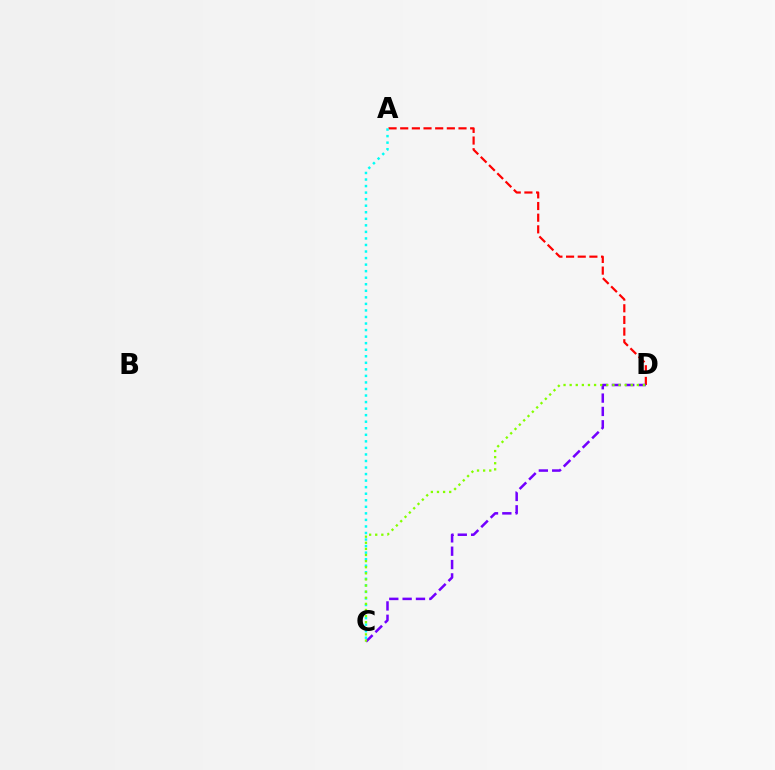{('A', 'D'): [{'color': '#ff0000', 'line_style': 'dashed', 'thickness': 1.58}], ('A', 'C'): [{'color': '#00fff6', 'line_style': 'dotted', 'thickness': 1.78}], ('C', 'D'): [{'color': '#7200ff', 'line_style': 'dashed', 'thickness': 1.81}, {'color': '#84ff00', 'line_style': 'dotted', 'thickness': 1.66}]}